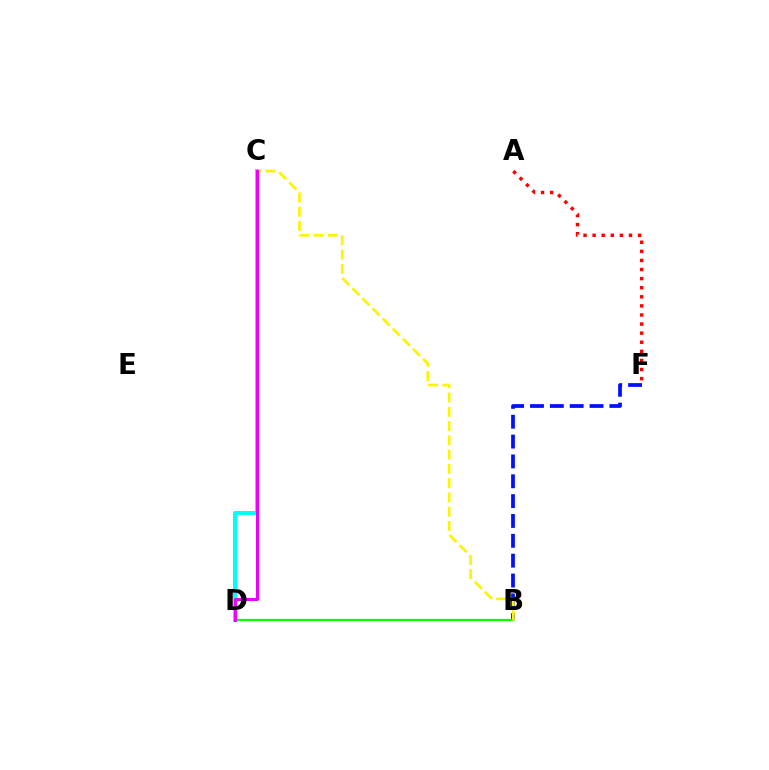{('B', 'F'): [{'color': '#0010ff', 'line_style': 'dashed', 'thickness': 2.7}], ('C', 'D'): [{'color': '#00fff6', 'line_style': 'solid', 'thickness': 2.91}, {'color': '#ee00ff', 'line_style': 'solid', 'thickness': 2.16}], ('B', 'D'): [{'color': '#08ff00', 'line_style': 'solid', 'thickness': 1.6}], ('A', 'F'): [{'color': '#ff0000', 'line_style': 'dotted', 'thickness': 2.47}], ('B', 'C'): [{'color': '#fcf500', 'line_style': 'dashed', 'thickness': 1.94}]}